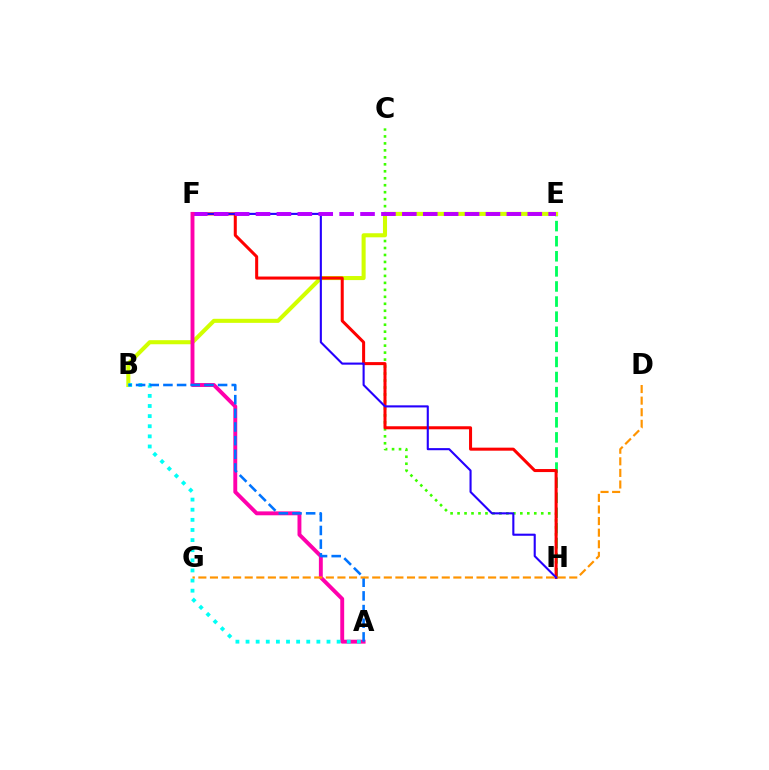{('E', 'H'): [{'color': '#00ff5c', 'line_style': 'dashed', 'thickness': 2.05}], ('C', 'H'): [{'color': '#3dff00', 'line_style': 'dotted', 'thickness': 1.89}], ('B', 'E'): [{'color': '#d1ff00', 'line_style': 'solid', 'thickness': 2.93}], ('F', 'H'): [{'color': '#ff0000', 'line_style': 'solid', 'thickness': 2.18}, {'color': '#2500ff', 'line_style': 'solid', 'thickness': 1.52}], ('E', 'F'): [{'color': '#b900ff', 'line_style': 'dashed', 'thickness': 2.84}], ('A', 'F'): [{'color': '#ff00ac', 'line_style': 'solid', 'thickness': 2.81}], ('A', 'B'): [{'color': '#00fff6', 'line_style': 'dotted', 'thickness': 2.75}, {'color': '#0074ff', 'line_style': 'dashed', 'thickness': 1.86}], ('D', 'G'): [{'color': '#ff9400', 'line_style': 'dashed', 'thickness': 1.57}]}